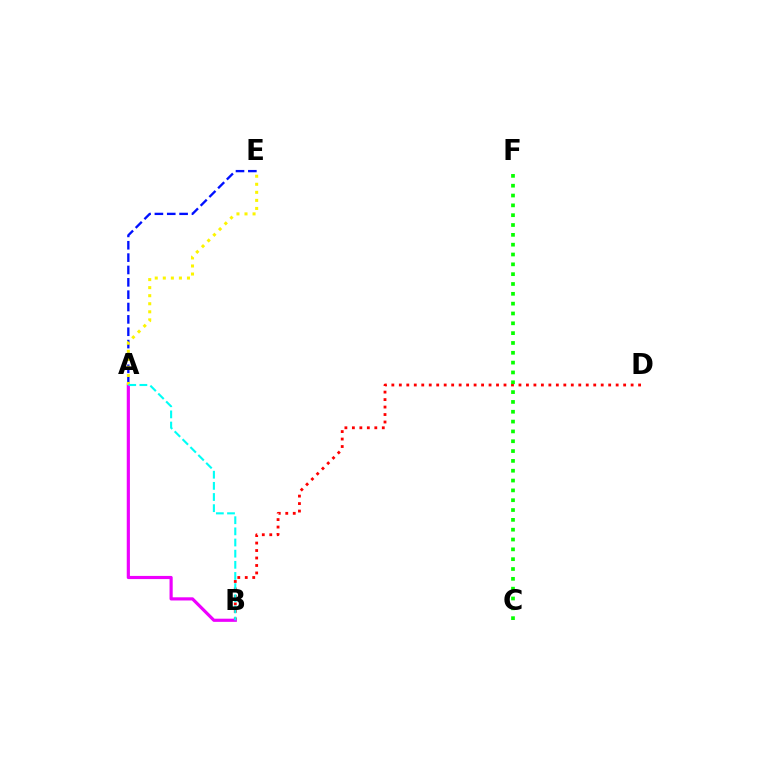{('B', 'D'): [{'color': '#ff0000', 'line_style': 'dotted', 'thickness': 2.03}], ('A', 'E'): [{'color': '#0010ff', 'line_style': 'dashed', 'thickness': 1.68}, {'color': '#fcf500', 'line_style': 'dotted', 'thickness': 2.19}], ('A', 'B'): [{'color': '#ee00ff', 'line_style': 'solid', 'thickness': 2.28}, {'color': '#00fff6', 'line_style': 'dashed', 'thickness': 1.51}], ('C', 'F'): [{'color': '#08ff00', 'line_style': 'dotted', 'thickness': 2.67}]}